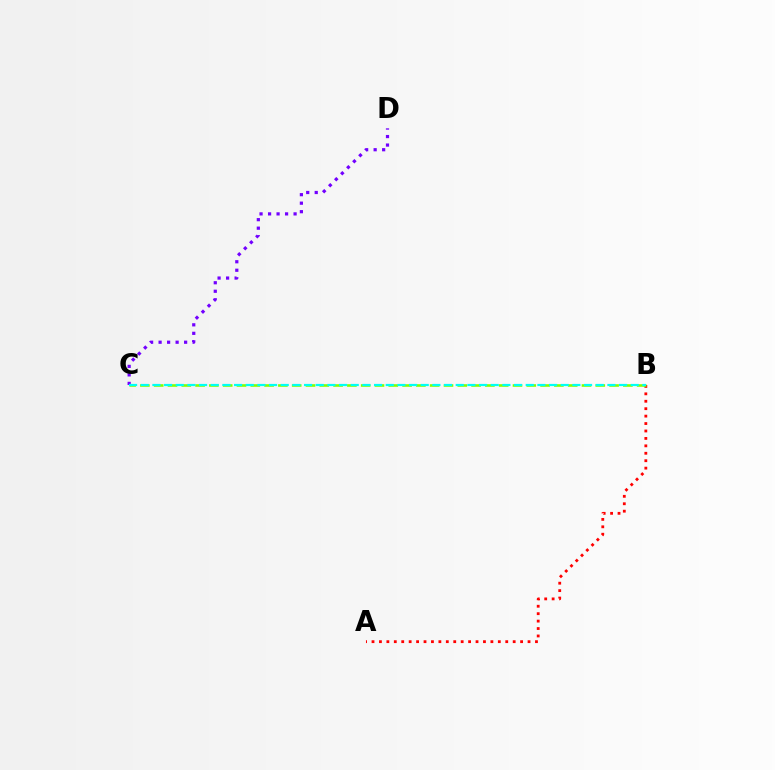{('A', 'B'): [{'color': '#ff0000', 'line_style': 'dotted', 'thickness': 2.02}], ('B', 'C'): [{'color': '#84ff00', 'line_style': 'dashed', 'thickness': 1.87}, {'color': '#00fff6', 'line_style': 'dashed', 'thickness': 1.58}], ('C', 'D'): [{'color': '#7200ff', 'line_style': 'dotted', 'thickness': 2.31}]}